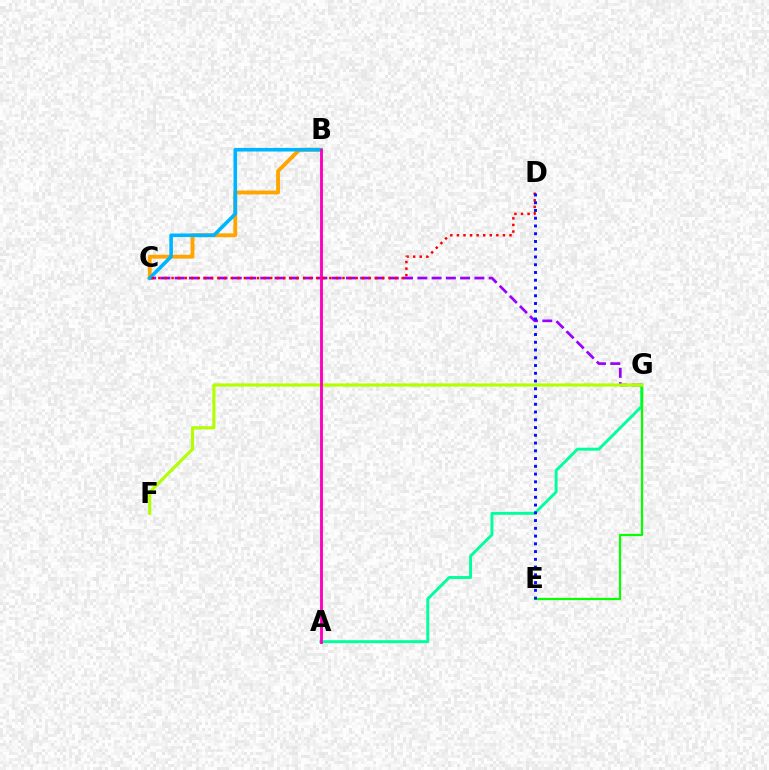{('A', 'G'): [{'color': '#00ff9d', 'line_style': 'solid', 'thickness': 2.11}], ('B', 'C'): [{'color': '#ffa500', 'line_style': 'solid', 'thickness': 2.78}, {'color': '#00b5ff', 'line_style': 'solid', 'thickness': 2.6}], ('C', 'G'): [{'color': '#9b00ff', 'line_style': 'dashed', 'thickness': 1.94}], ('E', 'G'): [{'color': '#08ff00', 'line_style': 'solid', 'thickness': 1.6}], ('F', 'G'): [{'color': '#b3ff00', 'line_style': 'solid', 'thickness': 2.27}], ('A', 'B'): [{'color': '#ff00bd', 'line_style': 'solid', 'thickness': 2.07}], ('C', 'D'): [{'color': '#ff0000', 'line_style': 'dotted', 'thickness': 1.79}], ('D', 'E'): [{'color': '#0010ff', 'line_style': 'dotted', 'thickness': 2.11}]}